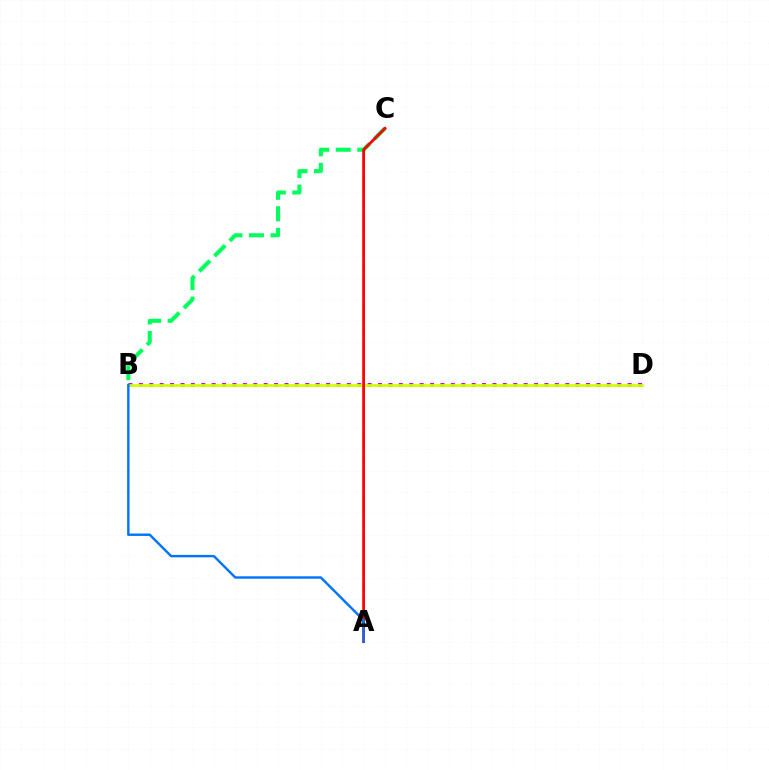{('B', 'D'): [{'color': '#b900ff', 'line_style': 'dotted', 'thickness': 2.83}, {'color': '#d1ff00', 'line_style': 'solid', 'thickness': 1.97}], ('B', 'C'): [{'color': '#00ff5c', 'line_style': 'dashed', 'thickness': 2.93}], ('A', 'C'): [{'color': '#ff0000', 'line_style': 'solid', 'thickness': 2.0}], ('A', 'B'): [{'color': '#0074ff', 'line_style': 'solid', 'thickness': 1.74}]}